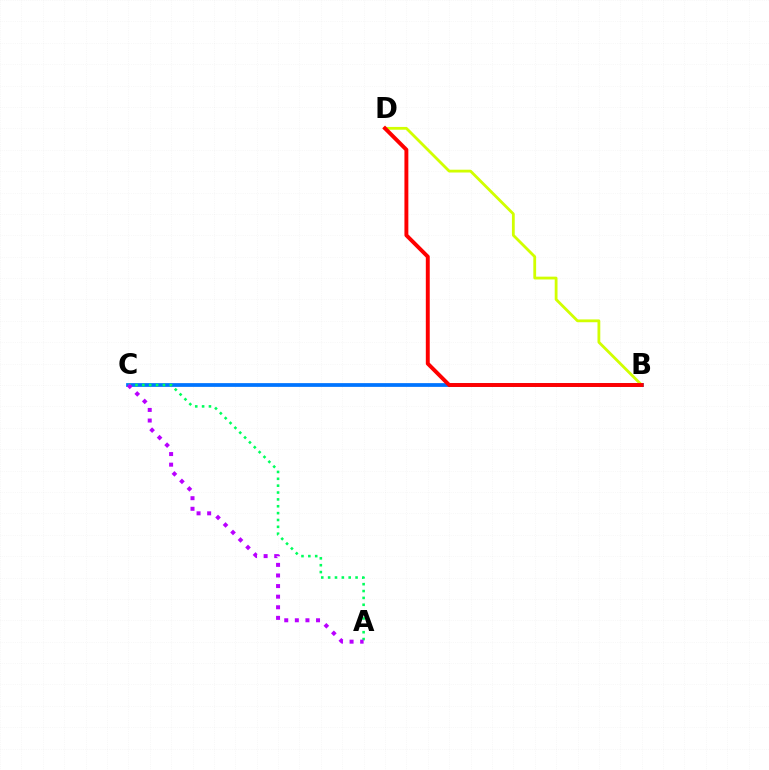{('B', 'C'): [{'color': '#0074ff', 'line_style': 'solid', 'thickness': 2.7}], ('B', 'D'): [{'color': '#d1ff00', 'line_style': 'solid', 'thickness': 2.02}, {'color': '#ff0000', 'line_style': 'solid', 'thickness': 2.82}], ('A', 'C'): [{'color': '#00ff5c', 'line_style': 'dotted', 'thickness': 1.86}, {'color': '#b900ff', 'line_style': 'dotted', 'thickness': 2.88}]}